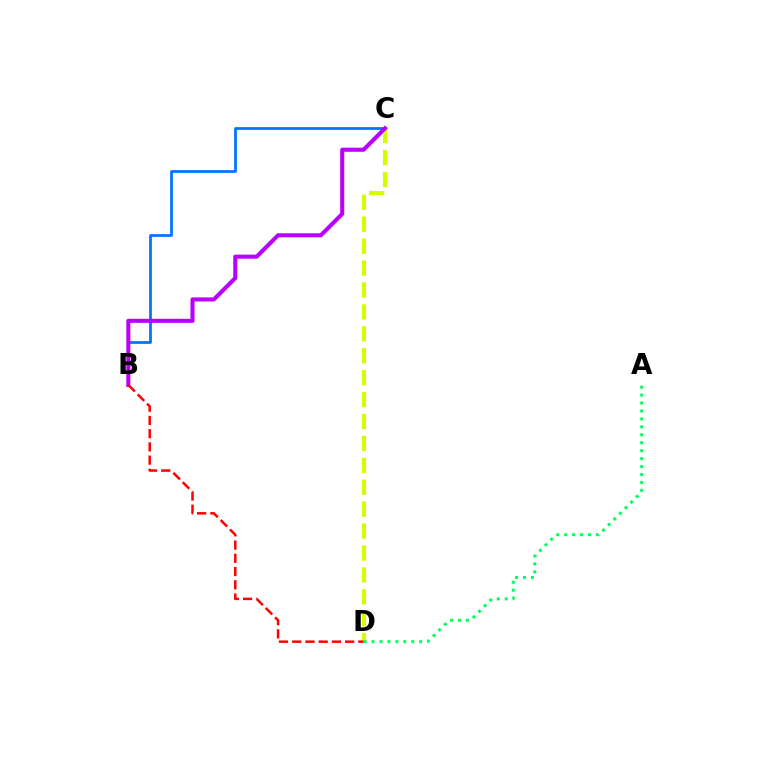{('B', 'C'): [{'color': '#0074ff', 'line_style': 'solid', 'thickness': 1.99}, {'color': '#b900ff', 'line_style': 'solid', 'thickness': 2.93}], ('C', 'D'): [{'color': '#d1ff00', 'line_style': 'dashed', 'thickness': 2.98}], ('B', 'D'): [{'color': '#ff0000', 'line_style': 'dashed', 'thickness': 1.8}], ('A', 'D'): [{'color': '#00ff5c', 'line_style': 'dotted', 'thickness': 2.16}]}